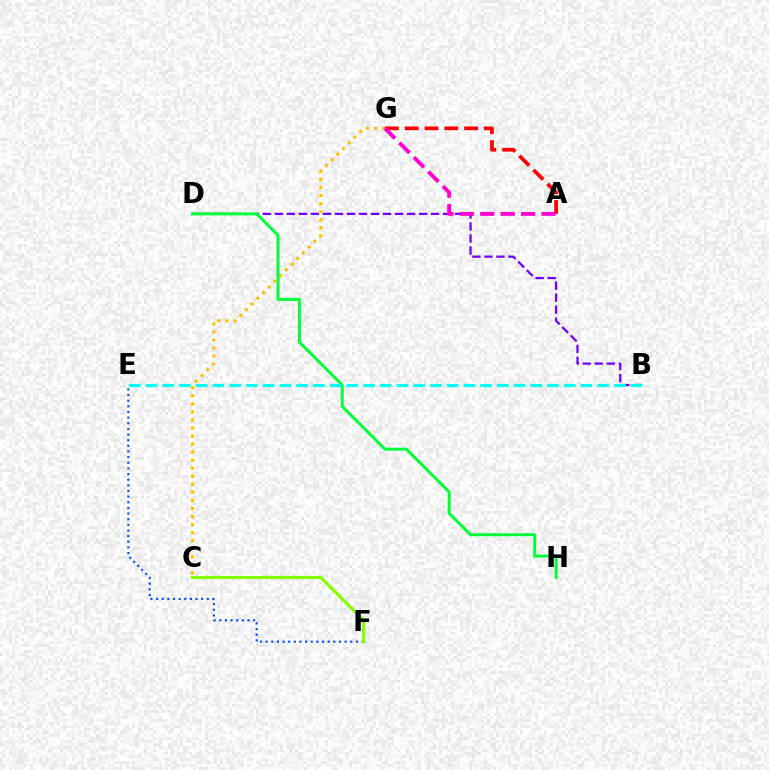{('B', 'D'): [{'color': '#7200ff', 'line_style': 'dashed', 'thickness': 1.63}], ('A', 'G'): [{'color': '#ff0000', 'line_style': 'dashed', 'thickness': 2.69}, {'color': '#ff00cf', 'line_style': 'dashed', 'thickness': 2.78}], ('E', 'F'): [{'color': '#004bff', 'line_style': 'dotted', 'thickness': 1.53}], ('C', 'G'): [{'color': '#ffbd00', 'line_style': 'dotted', 'thickness': 2.19}], ('C', 'F'): [{'color': '#84ff00', 'line_style': 'solid', 'thickness': 2.28}], ('D', 'H'): [{'color': '#00ff39', 'line_style': 'solid', 'thickness': 2.15}], ('B', 'E'): [{'color': '#00fff6', 'line_style': 'dashed', 'thickness': 2.27}]}